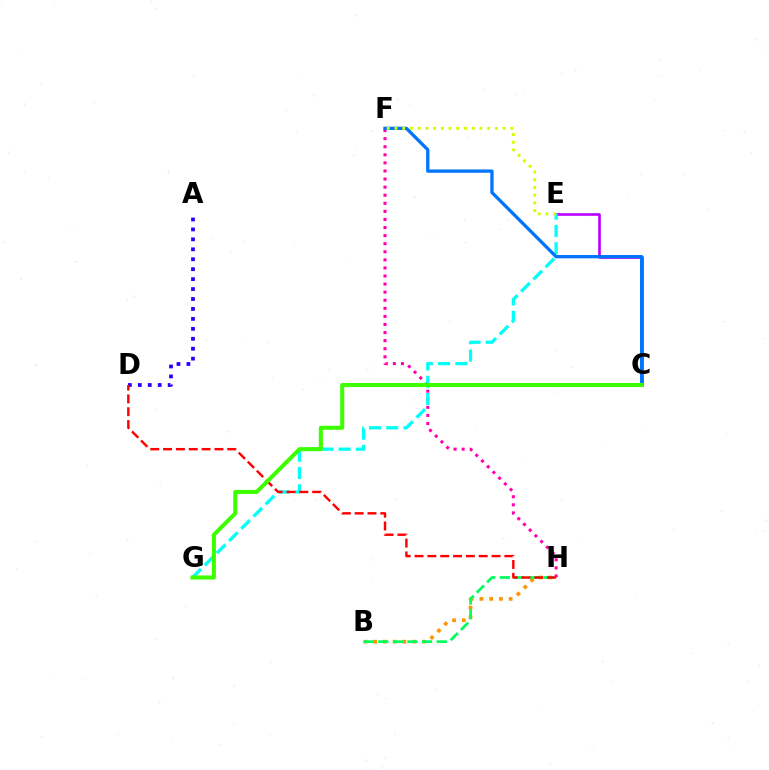{('A', 'D'): [{'color': '#2500ff', 'line_style': 'dotted', 'thickness': 2.7}], ('B', 'H'): [{'color': '#ff9400', 'line_style': 'dotted', 'thickness': 2.65}, {'color': '#00ff5c', 'line_style': 'dashed', 'thickness': 1.98}], ('F', 'H'): [{'color': '#ff00ac', 'line_style': 'dotted', 'thickness': 2.2}], ('C', 'E'): [{'color': '#b900ff', 'line_style': 'solid', 'thickness': 1.91}], ('E', 'G'): [{'color': '#00fff6', 'line_style': 'dashed', 'thickness': 2.34}], ('C', 'F'): [{'color': '#0074ff', 'line_style': 'solid', 'thickness': 2.37}], ('D', 'H'): [{'color': '#ff0000', 'line_style': 'dashed', 'thickness': 1.74}], ('C', 'G'): [{'color': '#3dff00', 'line_style': 'solid', 'thickness': 2.91}], ('E', 'F'): [{'color': '#d1ff00', 'line_style': 'dotted', 'thickness': 2.1}]}